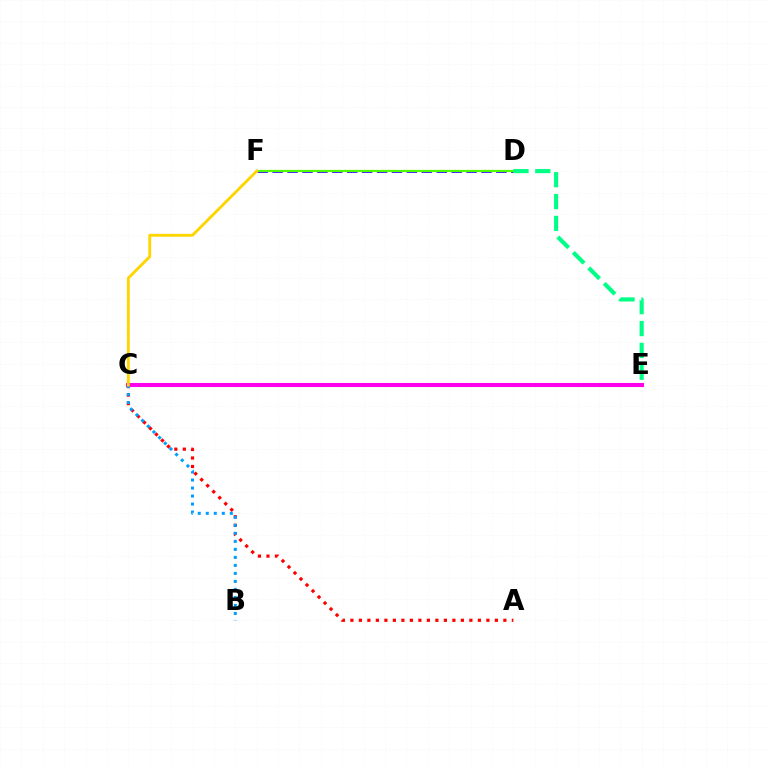{('C', 'E'): [{'color': '#ff00ed', 'line_style': 'solid', 'thickness': 2.92}], ('A', 'C'): [{'color': '#ff0000', 'line_style': 'dotted', 'thickness': 2.31}], ('D', 'F'): [{'color': '#3700ff', 'line_style': 'dashed', 'thickness': 2.03}, {'color': '#4fff00', 'line_style': 'solid', 'thickness': 1.6}], ('B', 'C'): [{'color': '#009eff', 'line_style': 'dotted', 'thickness': 2.18}], ('C', 'F'): [{'color': '#ffd500', 'line_style': 'solid', 'thickness': 2.06}], ('D', 'E'): [{'color': '#00ff86', 'line_style': 'dashed', 'thickness': 2.97}]}